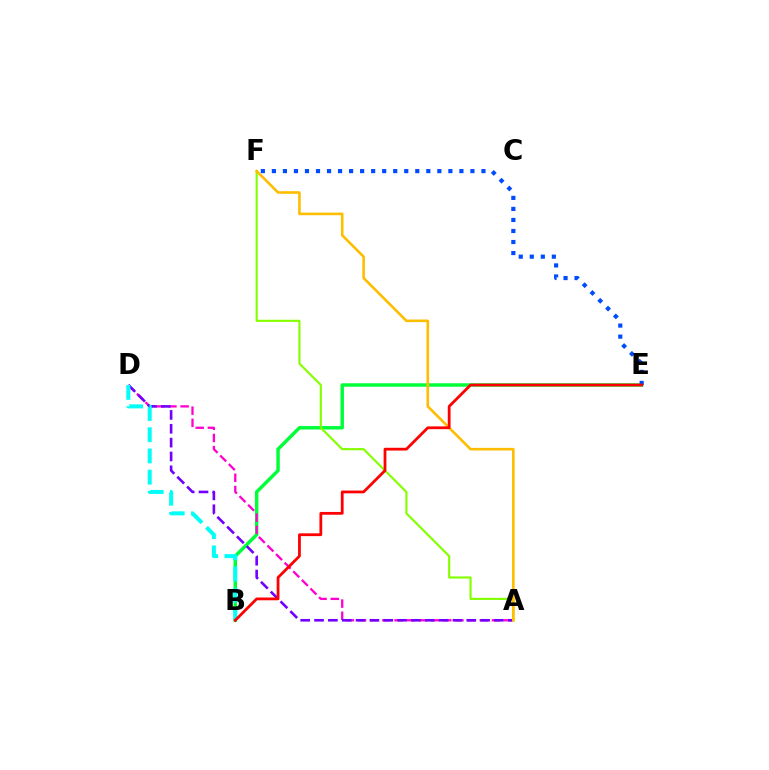{('B', 'E'): [{'color': '#00ff39', 'line_style': 'solid', 'thickness': 2.48}, {'color': '#ff0000', 'line_style': 'solid', 'thickness': 2.0}], ('A', 'D'): [{'color': '#ff00cf', 'line_style': 'dashed', 'thickness': 1.65}, {'color': '#7200ff', 'line_style': 'dashed', 'thickness': 1.88}], ('A', 'F'): [{'color': '#84ff00', 'line_style': 'solid', 'thickness': 1.55}, {'color': '#ffbd00', 'line_style': 'solid', 'thickness': 1.88}], ('E', 'F'): [{'color': '#004bff', 'line_style': 'dotted', 'thickness': 3.0}], ('B', 'D'): [{'color': '#00fff6', 'line_style': 'dashed', 'thickness': 2.88}]}